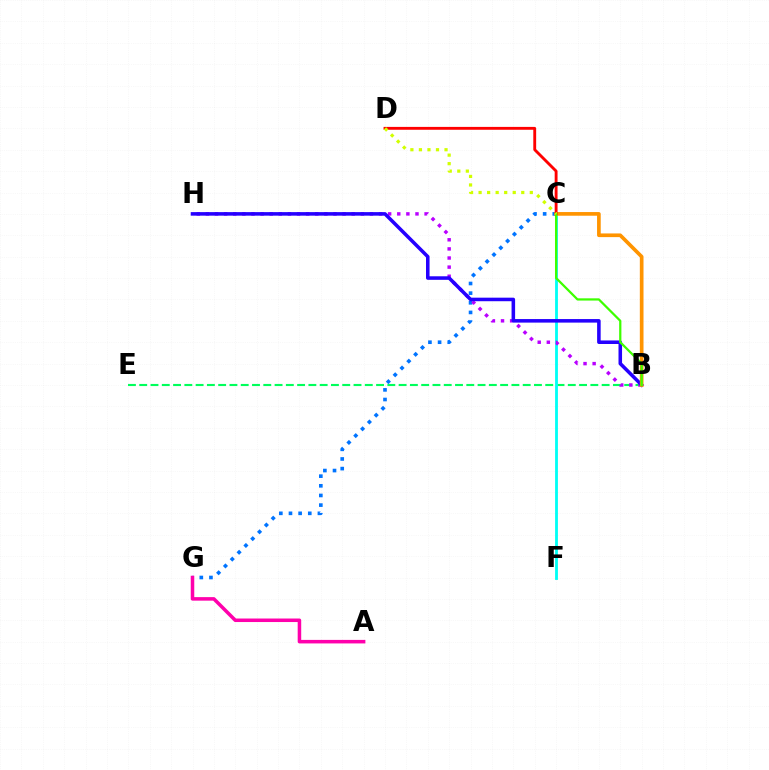{('B', 'E'): [{'color': '#00ff5c', 'line_style': 'dashed', 'thickness': 1.53}], ('C', 'G'): [{'color': '#0074ff', 'line_style': 'dotted', 'thickness': 2.62}], ('A', 'G'): [{'color': '#ff00ac', 'line_style': 'solid', 'thickness': 2.54}], ('C', 'F'): [{'color': '#00fff6', 'line_style': 'solid', 'thickness': 2.03}], ('B', 'H'): [{'color': '#b900ff', 'line_style': 'dotted', 'thickness': 2.48}, {'color': '#2500ff', 'line_style': 'solid', 'thickness': 2.55}], ('B', 'C'): [{'color': '#ff9400', 'line_style': 'solid', 'thickness': 2.65}, {'color': '#3dff00', 'line_style': 'solid', 'thickness': 1.61}], ('C', 'D'): [{'color': '#ff0000', 'line_style': 'solid', 'thickness': 2.06}, {'color': '#d1ff00', 'line_style': 'dotted', 'thickness': 2.32}]}